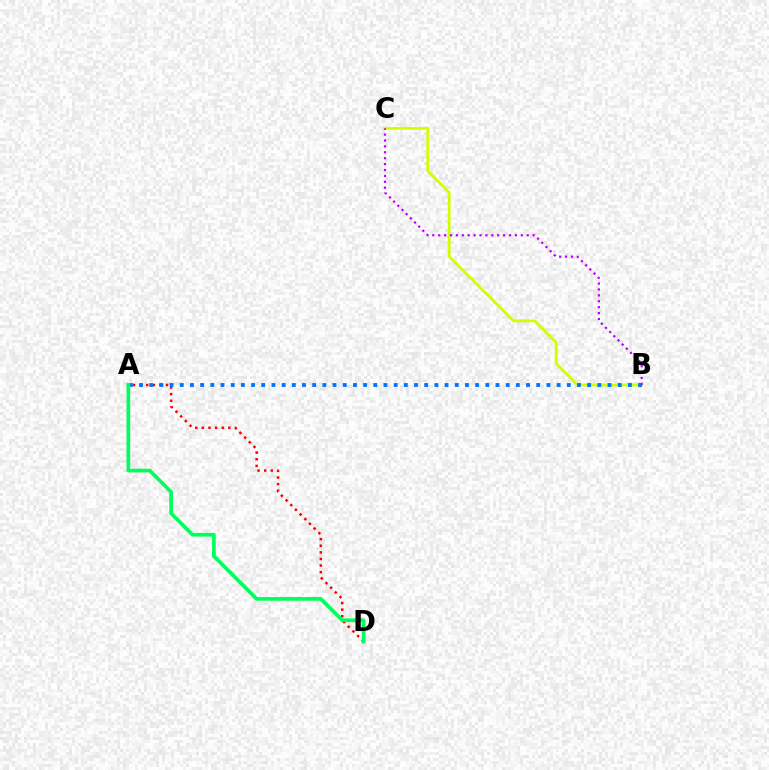{('B', 'C'): [{'color': '#d1ff00', 'line_style': 'solid', 'thickness': 2.01}, {'color': '#b900ff', 'line_style': 'dotted', 'thickness': 1.6}], ('A', 'D'): [{'color': '#ff0000', 'line_style': 'dotted', 'thickness': 1.8}, {'color': '#00ff5c', 'line_style': 'solid', 'thickness': 2.65}], ('A', 'B'): [{'color': '#0074ff', 'line_style': 'dotted', 'thickness': 2.77}]}